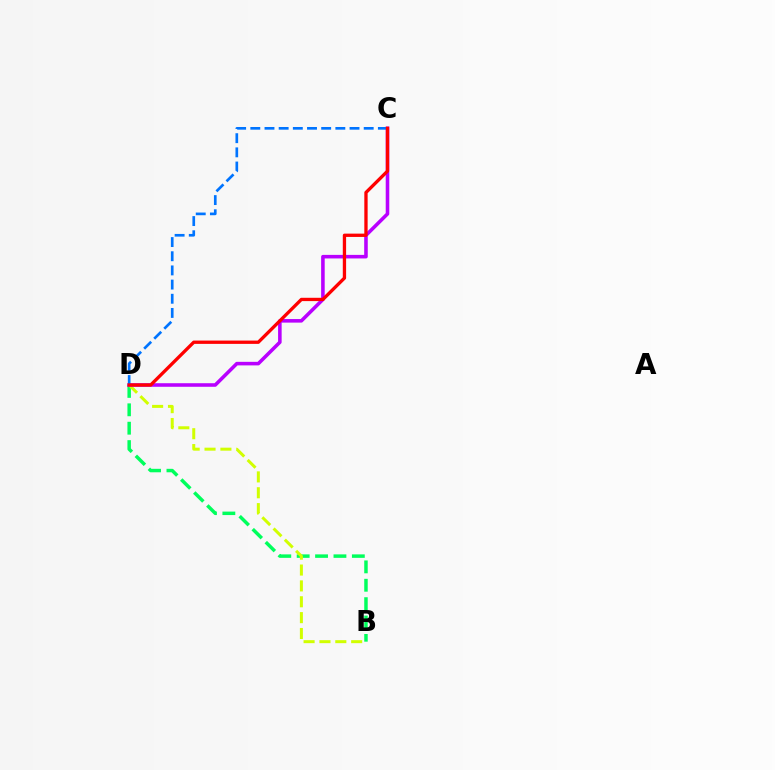{('B', 'D'): [{'color': '#00ff5c', 'line_style': 'dashed', 'thickness': 2.5}, {'color': '#d1ff00', 'line_style': 'dashed', 'thickness': 2.16}], ('C', 'D'): [{'color': '#b900ff', 'line_style': 'solid', 'thickness': 2.56}, {'color': '#0074ff', 'line_style': 'dashed', 'thickness': 1.93}, {'color': '#ff0000', 'line_style': 'solid', 'thickness': 2.39}]}